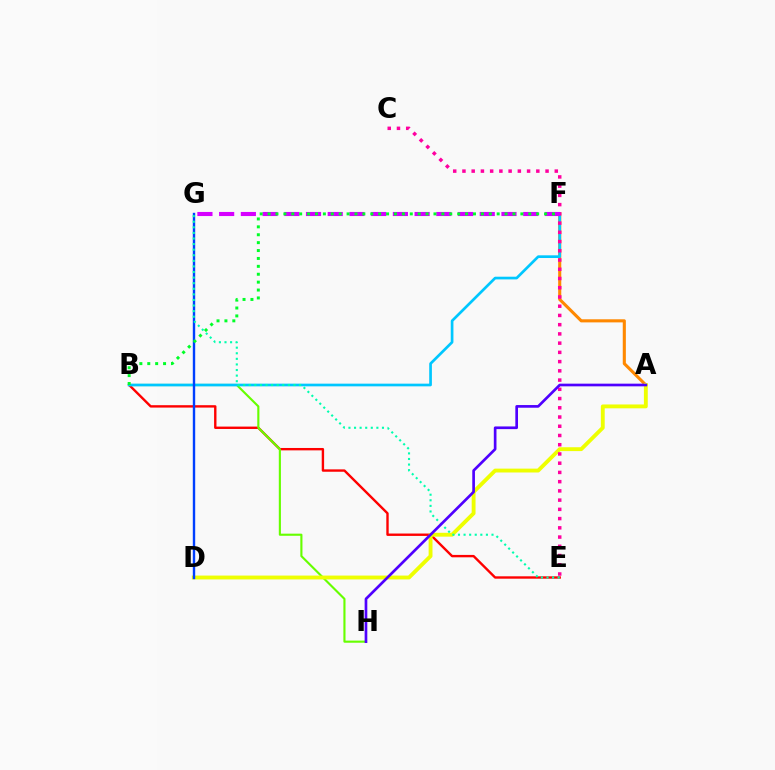{('A', 'F'): [{'color': '#ff8800', 'line_style': 'solid', 'thickness': 2.23}], ('B', 'E'): [{'color': '#ff0000', 'line_style': 'solid', 'thickness': 1.72}], ('B', 'H'): [{'color': '#66ff00', 'line_style': 'solid', 'thickness': 1.53}], ('B', 'F'): [{'color': '#00c7ff', 'line_style': 'solid', 'thickness': 1.94}, {'color': '#00ff27', 'line_style': 'dotted', 'thickness': 2.15}], ('A', 'D'): [{'color': '#eeff00', 'line_style': 'solid', 'thickness': 2.78}], ('D', 'G'): [{'color': '#003fff', 'line_style': 'solid', 'thickness': 1.73}], ('E', 'G'): [{'color': '#00ffaf', 'line_style': 'dotted', 'thickness': 1.52}], ('C', 'E'): [{'color': '#ff00a0', 'line_style': 'dotted', 'thickness': 2.51}], ('A', 'H'): [{'color': '#4f00ff', 'line_style': 'solid', 'thickness': 1.93}], ('F', 'G'): [{'color': '#d600ff', 'line_style': 'dashed', 'thickness': 2.95}]}